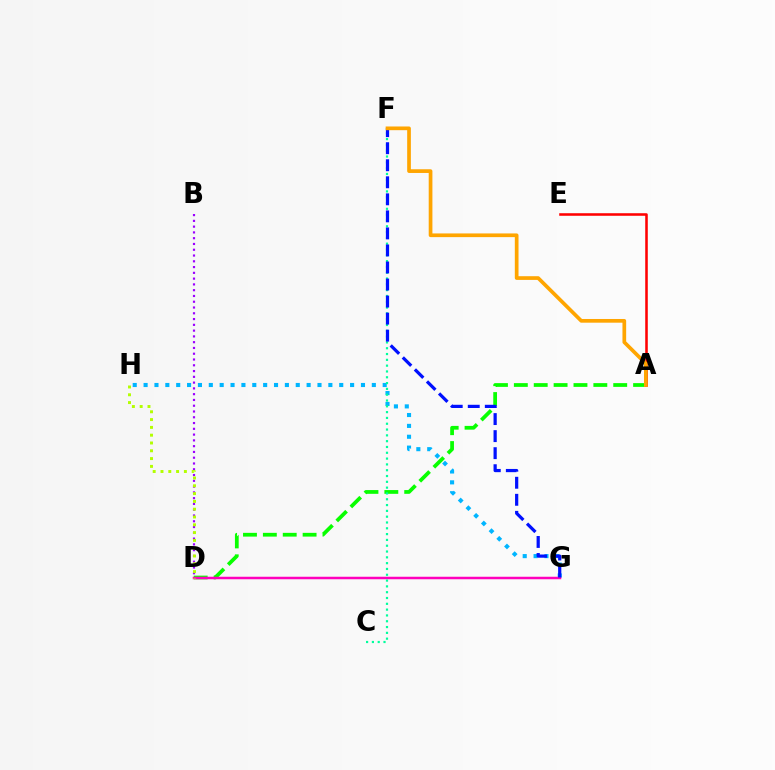{('A', 'D'): [{'color': '#08ff00', 'line_style': 'dashed', 'thickness': 2.7}], ('G', 'H'): [{'color': '#00b5ff', 'line_style': 'dotted', 'thickness': 2.95}], ('B', 'D'): [{'color': '#9b00ff', 'line_style': 'dotted', 'thickness': 1.57}], ('D', 'G'): [{'color': '#ff00bd', 'line_style': 'solid', 'thickness': 1.8}], ('C', 'F'): [{'color': '#00ff9d', 'line_style': 'dotted', 'thickness': 1.58}], ('A', 'E'): [{'color': '#ff0000', 'line_style': 'solid', 'thickness': 1.84}], ('F', 'G'): [{'color': '#0010ff', 'line_style': 'dashed', 'thickness': 2.31}], ('A', 'F'): [{'color': '#ffa500', 'line_style': 'solid', 'thickness': 2.66}], ('D', 'H'): [{'color': '#b3ff00', 'line_style': 'dotted', 'thickness': 2.12}]}